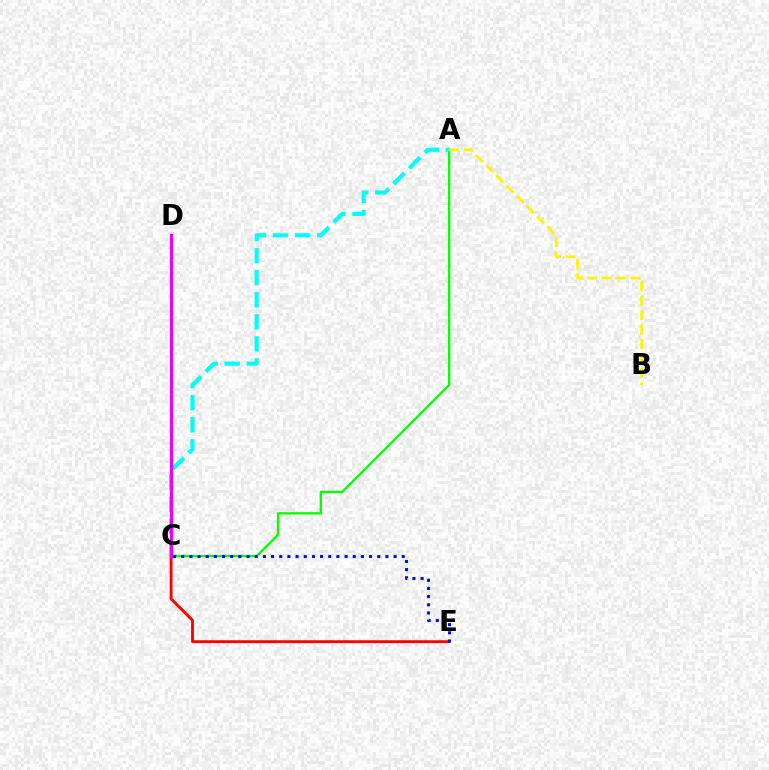{('C', 'E'): [{'color': '#ff0000', 'line_style': 'solid', 'thickness': 2.05}, {'color': '#0010ff', 'line_style': 'dotted', 'thickness': 2.22}], ('A', 'C'): [{'color': '#08ff00', 'line_style': 'solid', 'thickness': 1.69}, {'color': '#00fff6', 'line_style': 'dashed', 'thickness': 3.0}], ('A', 'B'): [{'color': '#fcf500', 'line_style': 'dashed', 'thickness': 1.96}], ('C', 'D'): [{'color': '#ee00ff', 'line_style': 'solid', 'thickness': 2.26}]}